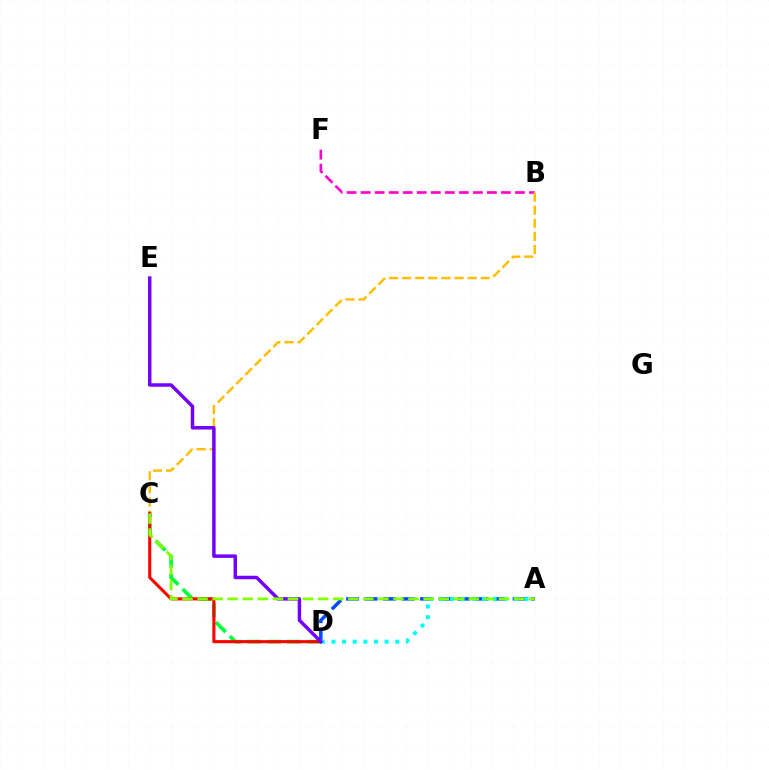{('C', 'D'): [{'color': '#00ff39', 'line_style': 'dashed', 'thickness': 2.69}, {'color': '#ff0000', 'line_style': 'solid', 'thickness': 2.22}], ('B', 'F'): [{'color': '#ff00cf', 'line_style': 'dashed', 'thickness': 1.91}], ('B', 'C'): [{'color': '#ffbd00', 'line_style': 'dashed', 'thickness': 1.78}], ('A', 'D'): [{'color': '#004bff', 'line_style': 'dashed', 'thickness': 2.51}, {'color': '#00fff6', 'line_style': 'dotted', 'thickness': 2.89}], ('D', 'E'): [{'color': '#7200ff', 'line_style': 'solid', 'thickness': 2.49}], ('A', 'C'): [{'color': '#84ff00', 'line_style': 'dashed', 'thickness': 2.05}]}